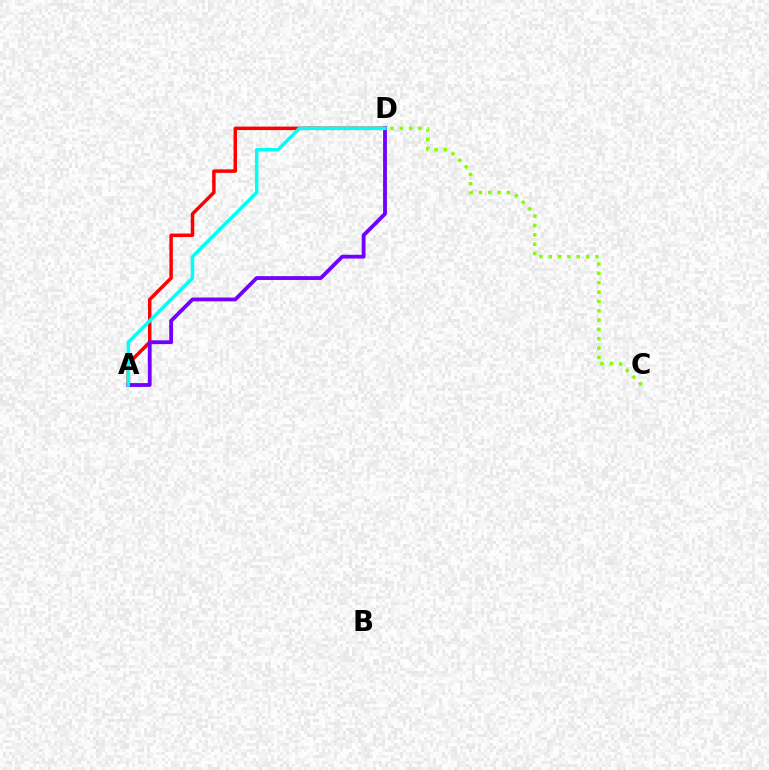{('C', 'D'): [{'color': '#84ff00', 'line_style': 'dotted', 'thickness': 2.54}], ('A', 'D'): [{'color': '#ff0000', 'line_style': 'solid', 'thickness': 2.5}, {'color': '#7200ff', 'line_style': 'solid', 'thickness': 2.75}, {'color': '#00fff6', 'line_style': 'solid', 'thickness': 2.51}]}